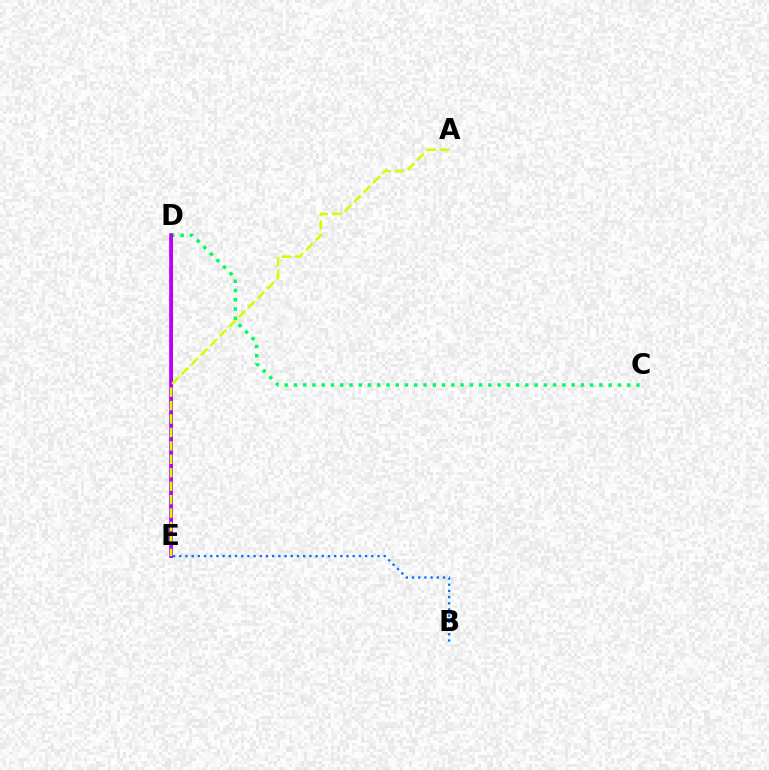{('B', 'E'): [{'color': '#0074ff', 'line_style': 'dotted', 'thickness': 1.68}], ('C', 'D'): [{'color': '#00ff5c', 'line_style': 'dotted', 'thickness': 2.52}], ('D', 'E'): [{'color': '#ff0000', 'line_style': 'solid', 'thickness': 2.04}, {'color': '#b900ff', 'line_style': 'solid', 'thickness': 2.64}], ('A', 'E'): [{'color': '#d1ff00', 'line_style': 'dashed', 'thickness': 1.83}]}